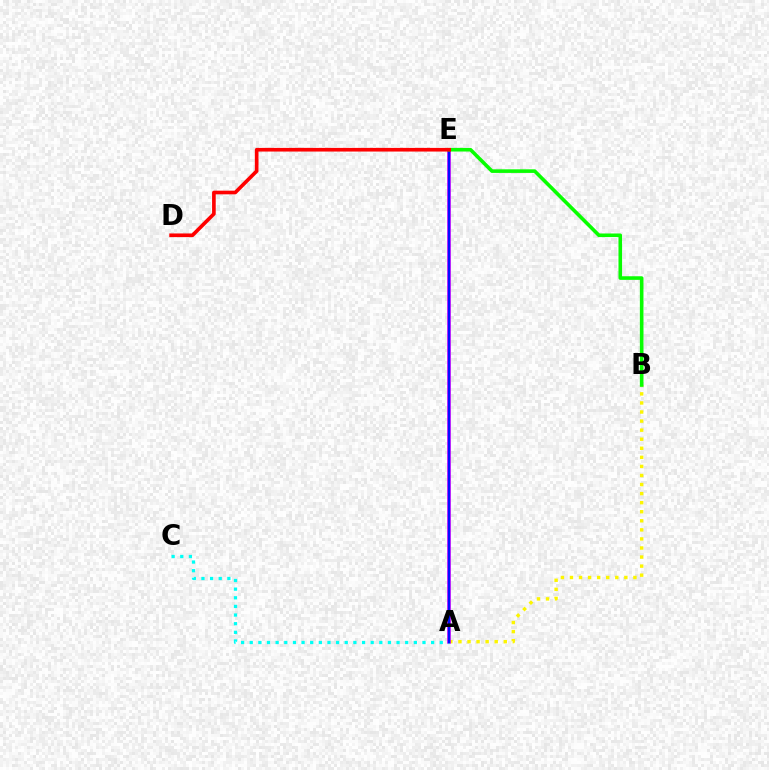{('A', 'B'): [{'color': '#fcf500', 'line_style': 'dotted', 'thickness': 2.46}], ('A', 'E'): [{'color': '#ee00ff', 'line_style': 'solid', 'thickness': 2.58}, {'color': '#0010ff', 'line_style': 'solid', 'thickness': 1.77}], ('A', 'C'): [{'color': '#00fff6', 'line_style': 'dotted', 'thickness': 2.35}], ('B', 'E'): [{'color': '#08ff00', 'line_style': 'solid', 'thickness': 2.59}], ('D', 'E'): [{'color': '#ff0000', 'line_style': 'solid', 'thickness': 2.63}]}